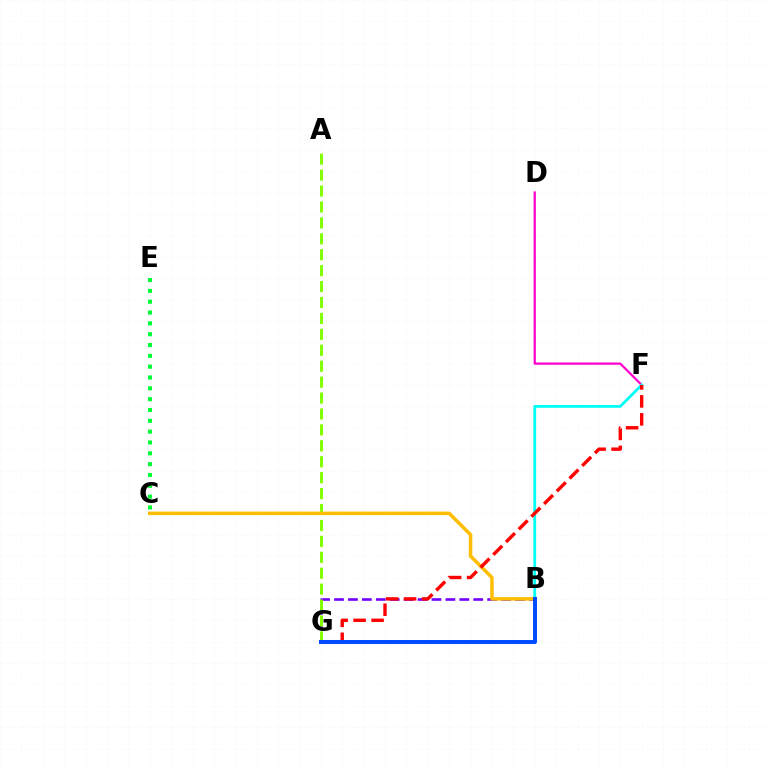{('B', 'G'): [{'color': '#7200ff', 'line_style': 'dashed', 'thickness': 1.89}, {'color': '#004bff', 'line_style': 'solid', 'thickness': 2.86}], ('A', 'G'): [{'color': '#84ff00', 'line_style': 'dashed', 'thickness': 2.16}], ('B', 'C'): [{'color': '#ffbd00', 'line_style': 'solid', 'thickness': 2.52}], ('D', 'F'): [{'color': '#ff00cf', 'line_style': 'solid', 'thickness': 1.61}], ('B', 'F'): [{'color': '#00fff6', 'line_style': 'solid', 'thickness': 2.01}], ('F', 'G'): [{'color': '#ff0000', 'line_style': 'dashed', 'thickness': 2.44}], ('C', 'E'): [{'color': '#00ff39', 'line_style': 'dotted', 'thickness': 2.94}]}